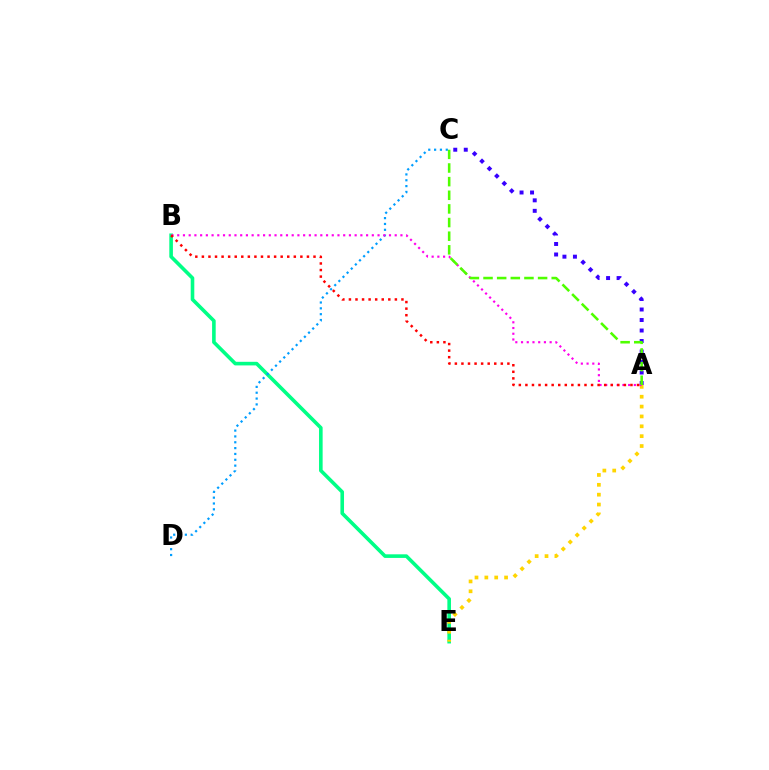{('A', 'C'): [{'color': '#3700ff', 'line_style': 'dotted', 'thickness': 2.85}, {'color': '#4fff00', 'line_style': 'dashed', 'thickness': 1.85}], ('B', 'E'): [{'color': '#00ff86', 'line_style': 'solid', 'thickness': 2.59}], ('C', 'D'): [{'color': '#009eff', 'line_style': 'dotted', 'thickness': 1.59}], ('A', 'E'): [{'color': '#ffd500', 'line_style': 'dotted', 'thickness': 2.68}], ('A', 'B'): [{'color': '#ff00ed', 'line_style': 'dotted', 'thickness': 1.55}, {'color': '#ff0000', 'line_style': 'dotted', 'thickness': 1.78}]}